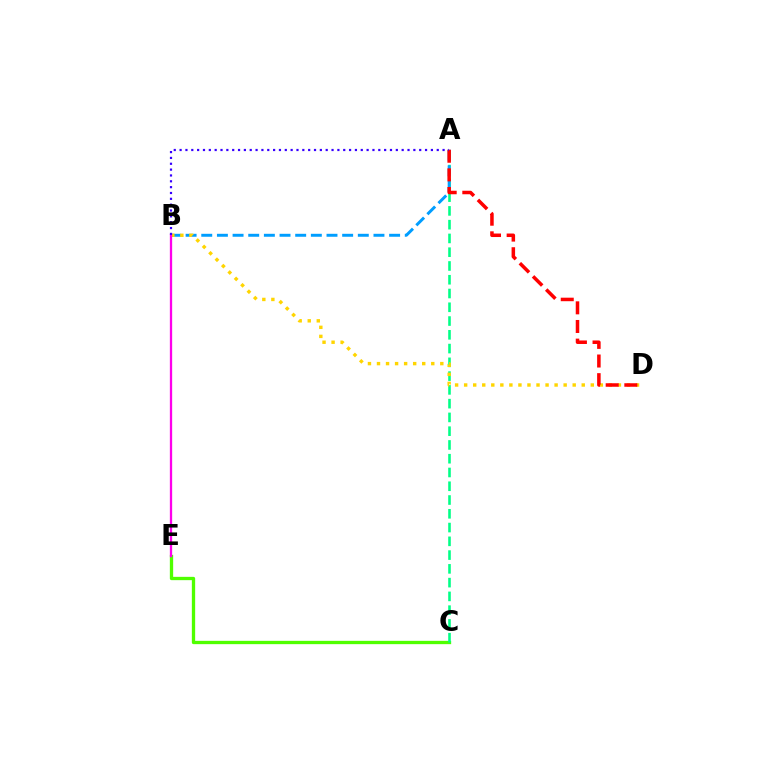{('C', 'E'): [{'color': '#4fff00', 'line_style': 'solid', 'thickness': 2.39}], ('A', 'C'): [{'color': '#00ff86', 'line_style': 'dashed', 'thickness': 1.87}], ('A', 'B'): [{'color': '#009eff', 'line_style': 'dashed', 'thickness': 2.13}, {'color': '#3700ff', 'line_style': 'dotted', 'thickness': 1.59}], ('B', 'D'): [{'color': '#ffd500', 'line_style': 'dotted', 'thickness': 2.46}], ('B', 'E'): [{'color': '#ff00ed', 'line_style': 'solid', 'thickness': 1.65}], ('A', 'D'): [{'color': '#ff0000', 'line_style': 'dashed', 'thickness': 2.53}]}